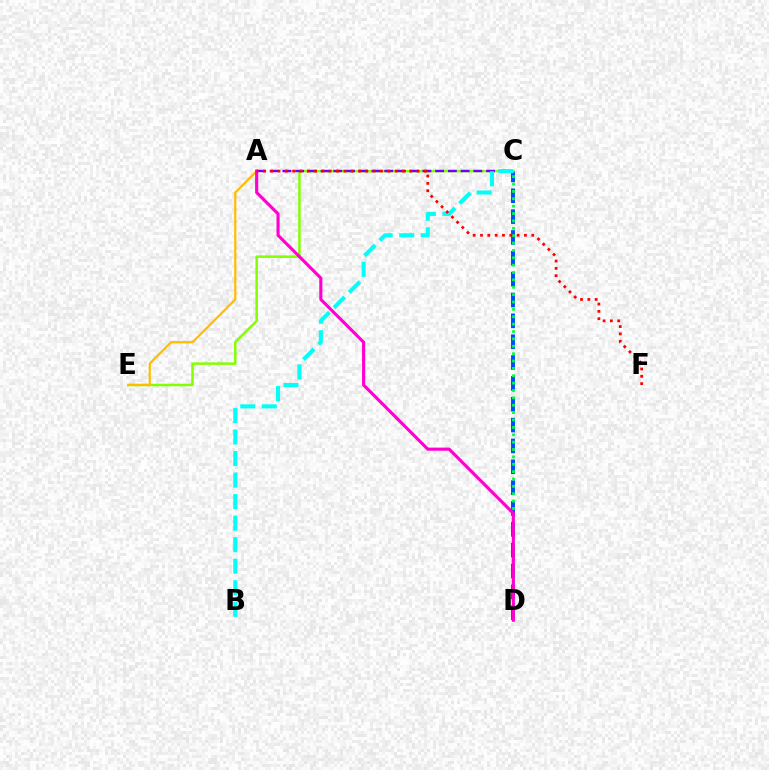{('C', 'D'): [{'color': '#004bff', 'line_style': 'dashed', 'thickness': 2.83}, {'color': '#00ff39', 'line_style': 'dotted', 'thickness': 2.0}], ('C', 'E'): [{'color': '#84ff00', 'line_style': 'solid', 'thickness': 1.8}], ('A', 'E'): [{'color': '#ffbd00', 'line_style': 'solid', 'thickness': 1.6}], ('A', 'C'): [{'color': '#7200ff', 'line_style': 'dashed', 'thickness': 1.73}], ('A', 'D'): [{'color': '#ff00cf', 'line_style': 'solid', 'thickness': 2.25}], ('B', 'C'): [{'color': '#00fff6', 'line_style': 'dashed', 'thickness': 2.93}], ('A', 'F'): [{'color': '#ff0000', 'line_style': 'dotted', 'thickness': 1.99}]}